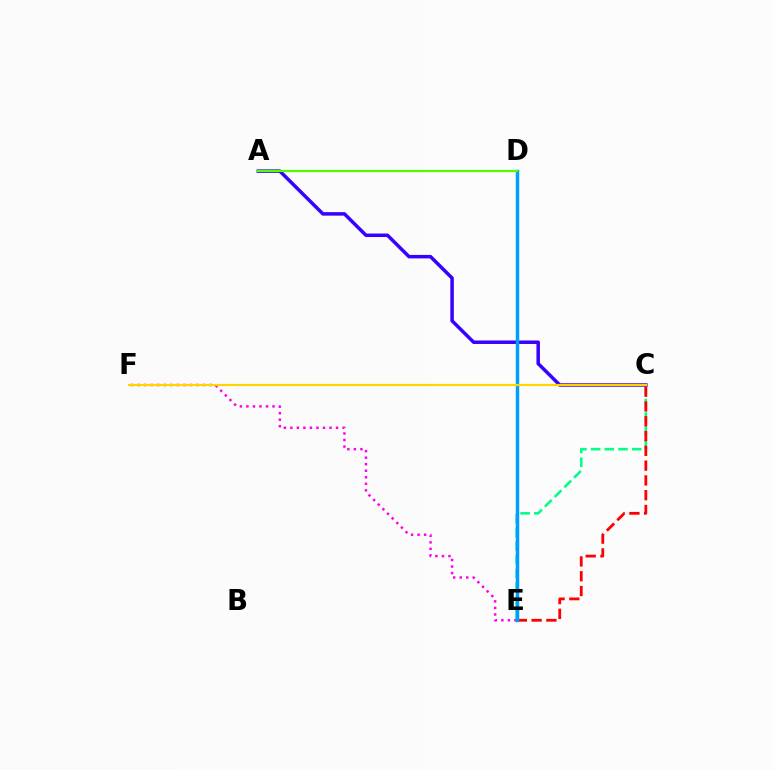{('C', 'E'): [{'color': '#00ff86', 'line_style': 'dashed', 'thickness': 1.86}, {'color': '#ff0000', 'line_style': 'dashed', 'thickness': 2.01}], ('E', 'F'): [{'color': '#ff00ed', 'line_style': 'dotted', 'thickness': 1.77}], ('A', 'C'): [{'color': '#3700ff', 'line_style': 'solid', 'thickness': 2.52}], ('D', 'E'): [{'color': '#009eff', 'line_style': 'solid', 'thickness': 2.49}], ('A', 'D'): [{'color': '#4fff00', 'line_style': 'solid', 'thickness': 1.56}], ('C', 'F'): [{'color': '#ffd500', 'line_style': 'solid', 'thickness': 1.56}]}